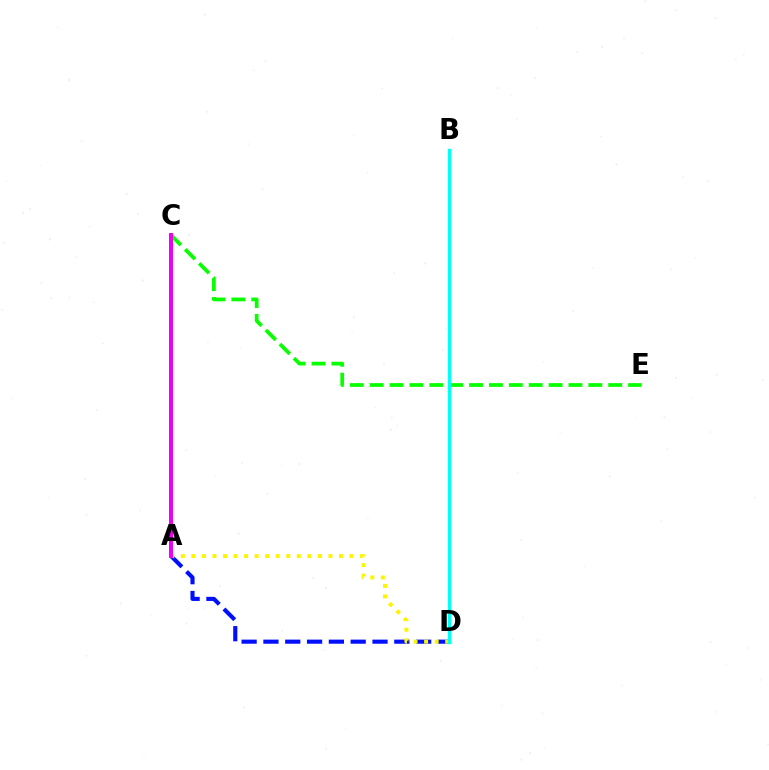{('A', 'D'): [{'color': '#0010ff', 'line_style': 'dashed', 'thickness': 2.96}, {'color': '#fcf500', 'line_style': 'dotted', 'thickness': 2.86}], ('C', 'E'): [{'color': '#08ff00', 'line_style': 'dashed', 'thickness': 2.7}], ('B', 'D'): [{'color': '#00fff6', 'line_style': 'solid', 'thickness': 2.47}], ('A', 'C'): [{'color': '#ff0000', 'line_style': 'solid', 'thickness': 2.71}, {'color': '#ee00ff', 'line_style': 'solid', 'thickness': 2.7}]}